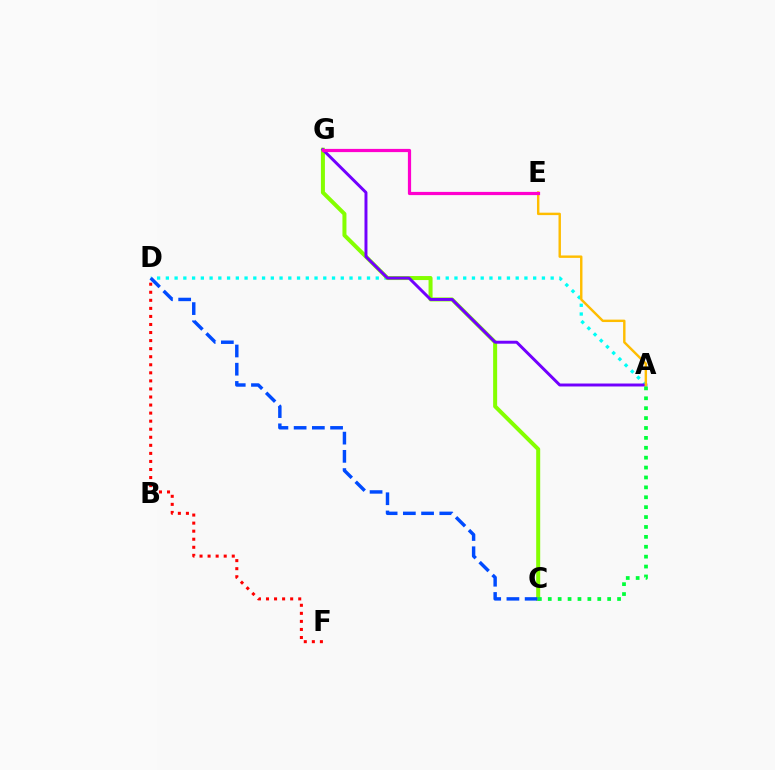{('A', 'D'): [{'color': '#00fff6', 'line_style': 'dotted', 'thickness': 2.38}], ('D', 'F'): [{'color': '#ff0000', 'line_style': 'dotted', 'thickness': 2.19}], ('C', 'G'): [{'color': '#84ff00', 'line_style': 'solid', 'thickness': 2.89}], ('A', 'G'): [{'color': '#7200ff', 'line_style': 'solid', 'thickness': 2.13}], ('A', 'E'): [{'color': '#ffbd00', 'line_style': 'solid', 'thickness': 1.75}], ('A', 'C'): [{'color': '#00ff39', 'line_style': 'dotted', 'thickness': 2.69}], ('E', 'G'): [{'color': '#ff00cf', 'line_style': 'solid', 'thickness': 2.31}], ('C', 'D'): [{'color': '#004bff', 'line_style': 'dashed', 'thickness': 2.48}]}